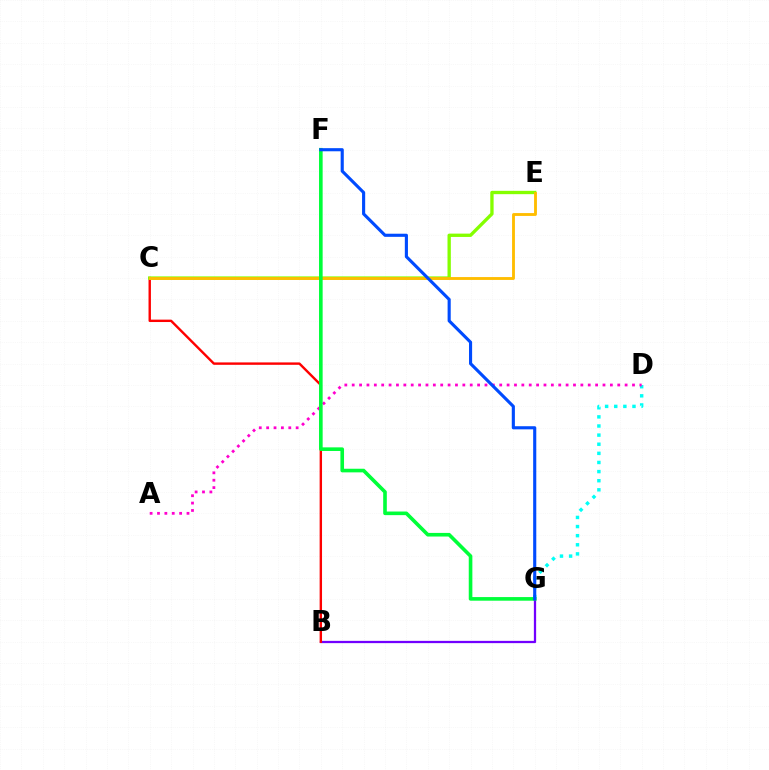{('B', 'G'): [{'color': '#7200ff', 'line_style': 'solid', 'thickness': 1.63}], ('B', 'C'): [{'color': '#ff0000', 'line_style': 'solid', 'thickness': 1.73}], ('C', 'E'): [{'color': '#84ff00', 'line_style': 'solid', 'thickness': 2.4}, {'color': '#ffbd00', 'line_style': 'solid', 'thickness': 2.05}], ('D', 'G'): [{'color': '#00fff6', 'line_style': 'dotted', 'thickness': 2.48}], ('A', 'D'): [{'color': '#ff00cf', 'line_style': 'dotted', 'thickness': 2.0}], ('F', 'G'): [{'color': '#00ff39', 'line_style': 'solid', 'thickness': 2.61}, {'color': '#004bff', 'line_style': 'solid', 'thickness': 2.25}]}